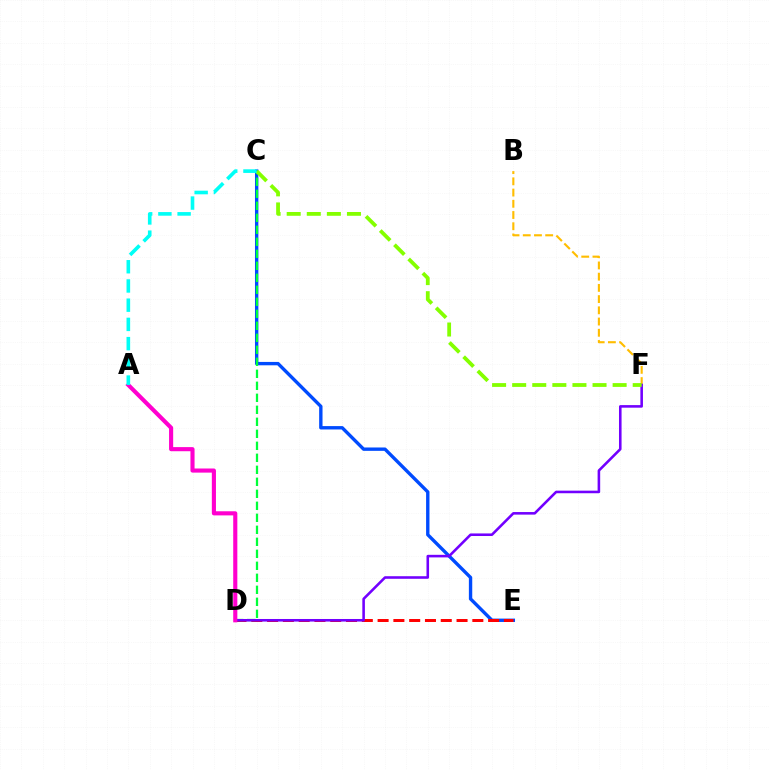{('C', 'E'): [{'color': '#004bff', 'line_style': 'solid', 'thickness': 2.43}], ('D', 'E'): [{'color': '#ff0000', 'line_style': 'dashed', 'thickness': 2.14}], ('C', 'D'): [{'color': '#00ff39', 'line_style': 'dashed', 'thickness': 1.63}], ('B', 'F'): [{'color': '#ffbd00', 'line_style': 'dashed', 'thickness': 1.52}], ('D', 'F'): [{'color': '#7200ff', 'line_style': 'solid', 'thickness': 1.86}], ('A', 'D'): [{'color': '#ff00cf', 'line_style': 'solid', 'thickness': 2.96}], ('C', 'F'): [{'color': '#84ff00', 'line_style': 'dashed', 'thickness': 2.73}], ('A', 'C'): [{'color': '#00fff6', 'line_style': 'dashed', 'thickness': 2.61}]}